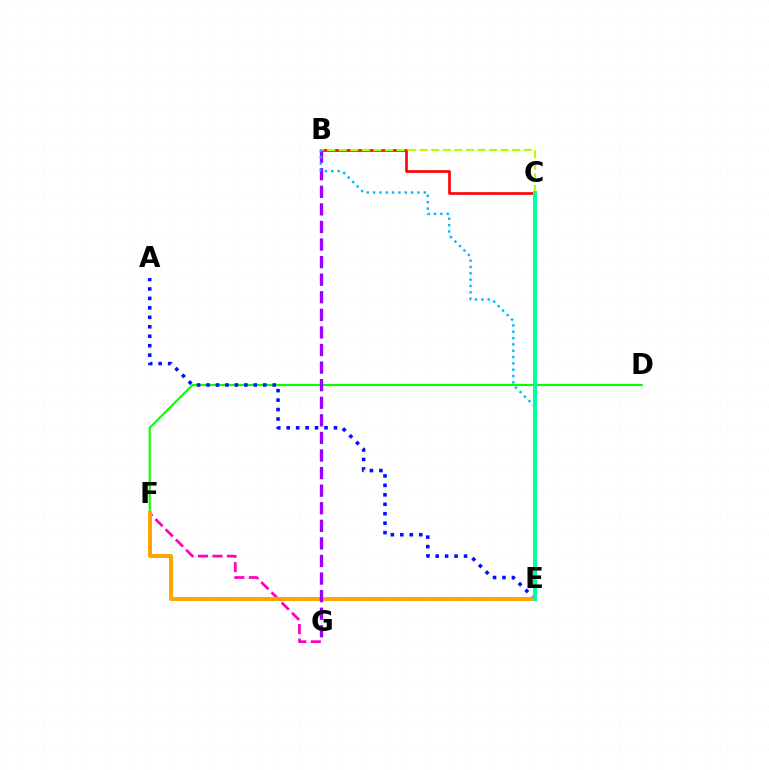{('B', 'C'): [{'color': '#ff0000', 'line_style': 'solid', 'thickness': 1.9}, {'color': '#b3ff00', 'line_style': 'dashed', 'thickness': 1.57}], ('D', 'F'): [{'color': '#08ff00', 'line_style': 'solid', 'thickness': 1.53}], ('F', 'G'): [{'color': '#ff00bd', 'line_style': 'dashed', 'thickness': 1.96}], ('A', 'E'): [{'color': '#0010ff', 'line_style': 'dotted', 'thickness': 2.57}], ('E', 'F'): [{'color': '#ffa500', 'line_style': 'solid', 'thickness': 2.85}], ('B', 'G'): [{'color': '#9b00ff', 'line_style': 'dashed', 'thickness': 2.39}], ('B', 'E'): [{'color': '#00b5ff', 'line_style': 'dotted', 'thickness': 1.72}], ('C', 'E'): [{'color': '#00ff9d', 'line_style': 'solid', 'thickness': 2.93}]}